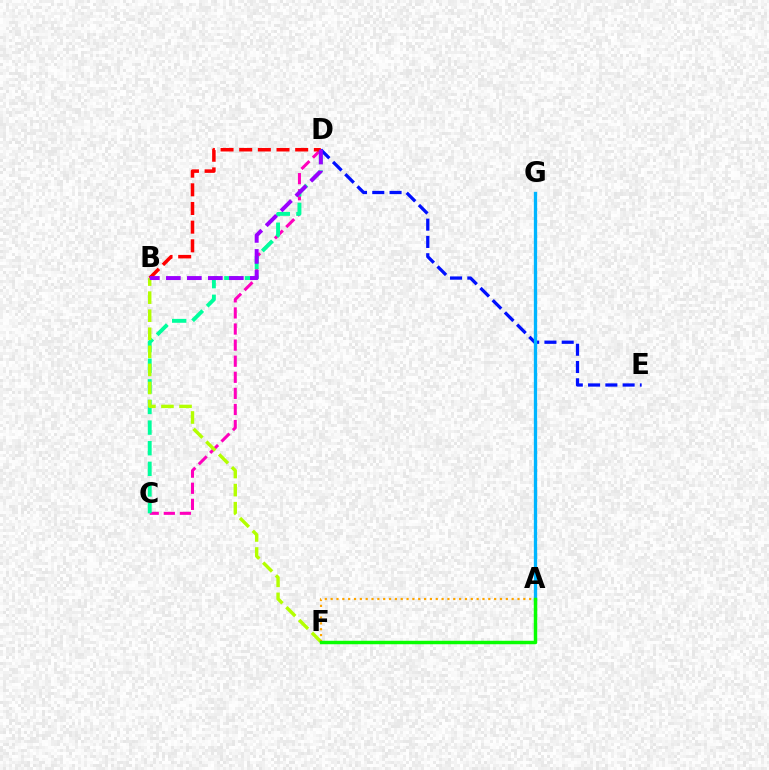{('C', 'D'): [{'color': '#ff00bd', 'line_style': 'dashed', 'thickness': 2.19}, {'color': '#00ff9d', 'line_style': 'dashed', 'thickness': 2.8}], ('B', 'F'): [{'color': '#b3ff00', 'line_style': 'dashed', 'thickness': 2.45}], ('B', 'D'): [{'color': '#ff0000', 'line_style': 'dashed', 'thickness': 2.54}, {'color': '#9b00ff', 'line_style': 'dashed', 'thickness': 2.85}], ('A', 'F'): [{'color': '#ffa500', 'line_style': 'dotted', 'thickness': 1.59}, {'color': '#08ff00', 'line_style': 'solid', 'thickness': 2.5}], ('D', 'E'): [{'color': '#0010ff', 'line_style': 'dashed', 'thickness': 2.35}], ('A', 'G'): [{'color': '#00b5ff', 'line_style': 'solid', 'thickness': 2.39}]}